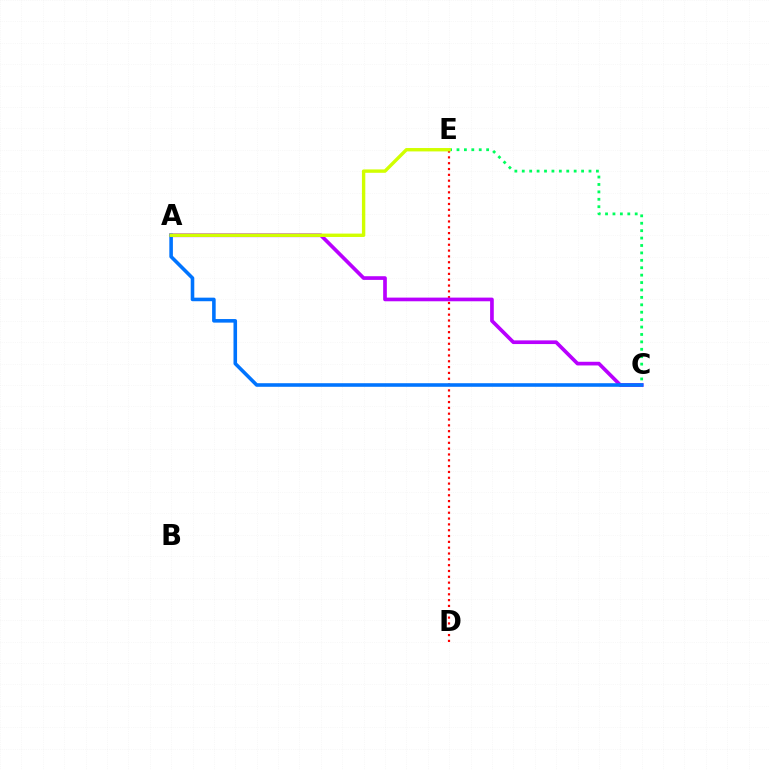{('D', 'E'): [{'color': '#ff0000', 'line_style': 'dotted', 'thickness': 1.58}], ('C', 'E'): [{'color': '#00ff5c', 'line_style': 'dotted', 'thickness': 2.01}], ('A', 'C'): [{'color': '#b900ff', 'line_style': 'solid', 'thickness': 2.65}, {'color': '#0074ff', 'line_style': 'solid', 'thickness': 2.57}], ('A', 'E'): [{'color': '#d1ff00', 'line_style': 'solid', 'thickness': 2.44}]}